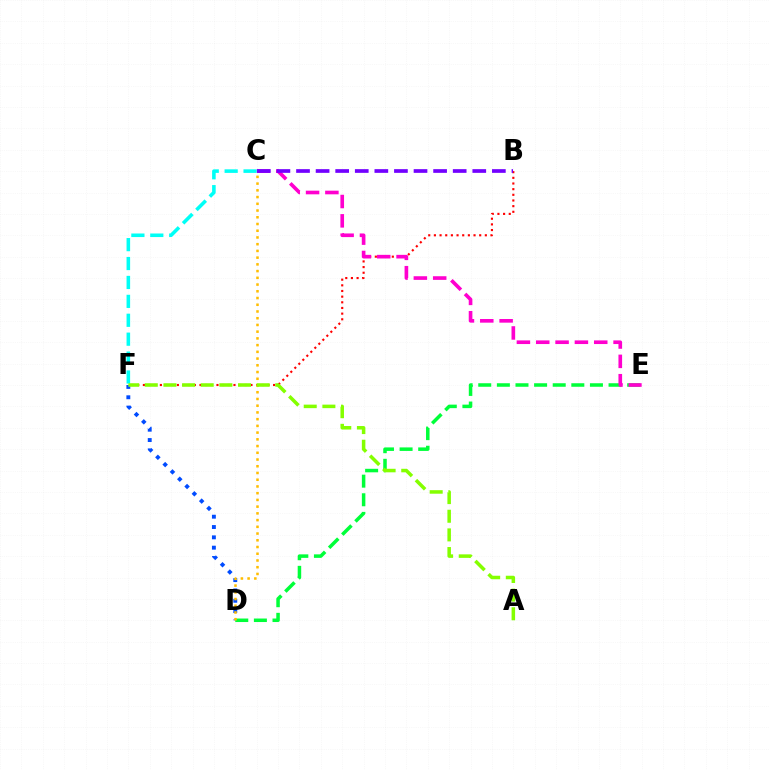{('D', 'F'): [{'color': '#004bff', 'line_style': 'dotted', 'thickness': 2.81}], ('D', 'E'): [{'color': '#00ff39', 'line_style': 'dashed', 'thickness': 2.53}], ('B', 'F'): [{'color': '#ff0000', 'line_style': 'dotted', 'thickness': 1.54}], ('C', 'E'): [{'color': '#ff00cf', 'line_style': 'dashed', 'thickness': 2.63}], ('C', 'F'): [{'color': '#00fff6', 'line_style': 'dashed', 'thickness': 2.57}], ('C', 'D'): [{'color': '#ffbd00', 'line_style': 'dotted', 'thickness': 1.83}], ('A', 'F'): [{'color': '#84ff00', 'line_style': 'dashed', 'thickness': 2.53}], ('B', 'C'): [{'color': '#7200ff', 'line_style': 'dashed', 'thickness': 2.66}]}